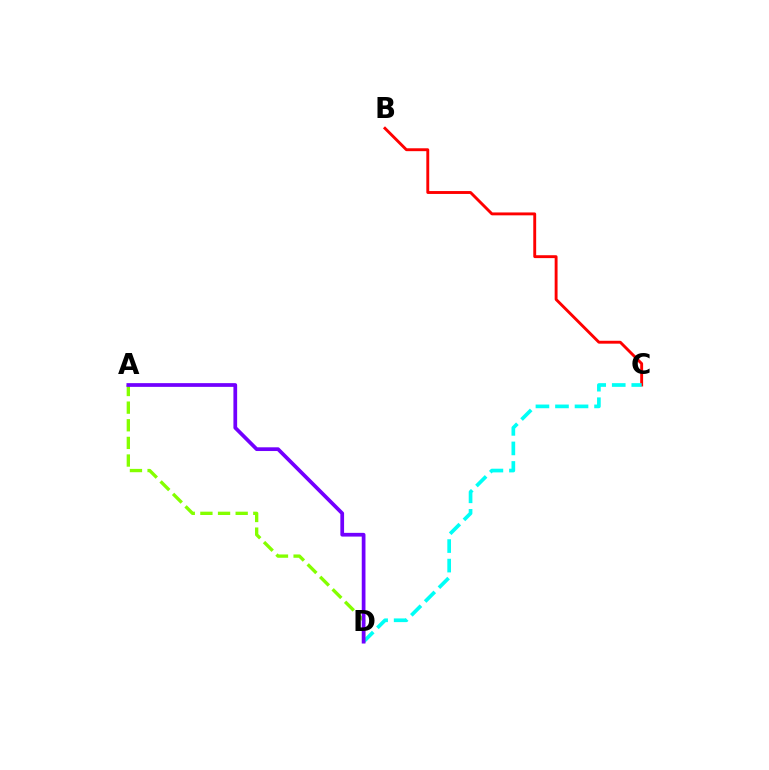{('B', 'C'): [{'color': '#ff0000', 'line_style': 'solid', 'thickness': 2.08}], ('C', 'D'): [{'color': '#00fff6', 'line_style': 'dashed', 'thickness': 2.65}], ('A', 'D'): [{'color': '#84ff00', 'line_style': 'dashed', 'thickness': 2.4}, {'color': '#7200ff', 'line_style': 'solid', 'thickness': 2.68}]}